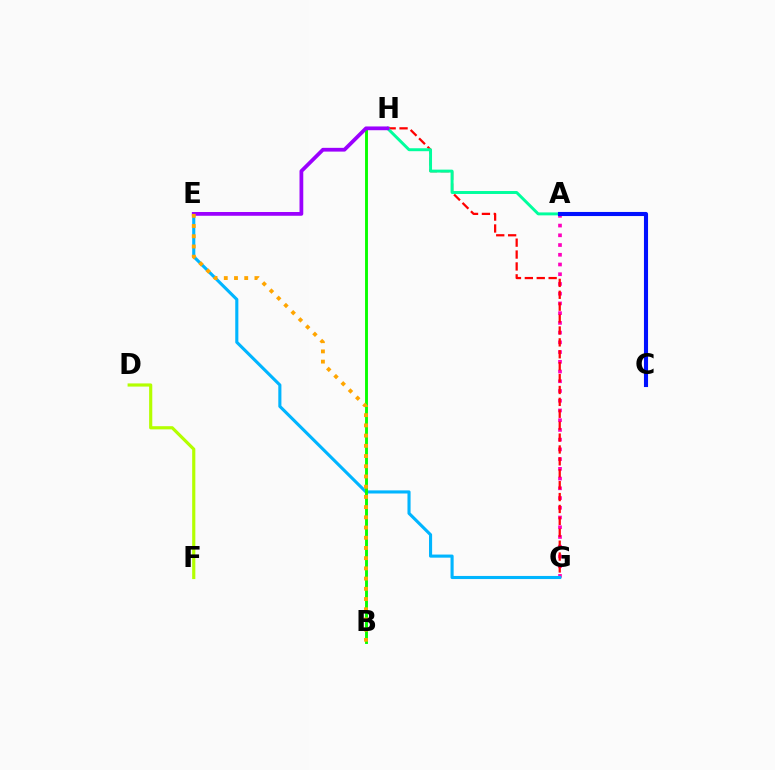{('A', 'G'): [{'color': '#ff00bd', 'line_style': 'dotted', 'thickness': 2.64}], ('G', 'H'): [{'color': '#ff0000', 'line_style': 'dashed', 'thickness': 1.62}], ('C', 'H'): [{'color': '#00ff9d', 'line_style': 'solid', 'thickness': 2.12}], ('E', 'G'): [{'color': '#00b5ff', 'line_style': 'solid', 'thickness': 2.24}], ('A', 'C'): [{'color': '#0010ff', 'line_style': 'solid', 'thickness': 2.95}], ('B', 'H'): [{'color': '#08ff00', 'line_style': 'solid', 'thickness': 2.08}], ('D', 'F'): [{'color': '#b3ff00', 'line_style': 'solid', 'thickness': 2.28}], ('E', 'H'): [{'color': '#9b00ff', 'line_style': 'solid', 'thickness': 2.71}], ('B', 'E'): [{'color': '#ffa500', 'line_style': 'dotted', 'thickness': 2.77}]}